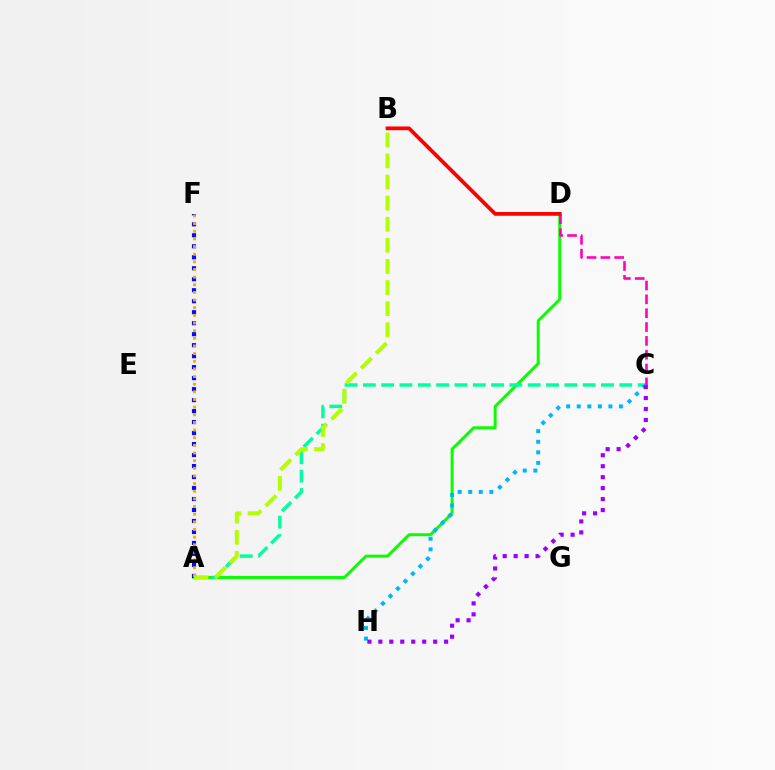{('A', 'D'): [{'color': '#08ff00', 'line_style': 'solid', 'thickness': 2.12}], ('A', 'C'): [{'color': '#00ff9d', 'line_style': 'dashed', 'thickness': 2.49}], ('C', 'D'): [{'color': '#ff00bd', 'line_style': 'dashed', 'thickness': 1.88}], ('A', 'F'): [{'color': '#0010ff', 'line_style': 'dotted', 'thickness': 2.99}, {'color': '#ffa500', 'line_style': 'dotted', 'thickness': 2.08}], ('C', 'H'): [{'color': '#00b5ff', 'line_style': 'dotted', 'thickness': 2.87}, {'color': '#9b00ff', 'line_style': 'dotted', 'thickness': 2.98}], ('A', 'B'): [{'color': '#b3ff00', 'line_style': 'dashed', 'thickness': 2.87}], ('B', 'D'): [{'color': '#ff0000', 'line_style': 'solid', 'thickness': 2.69}]}